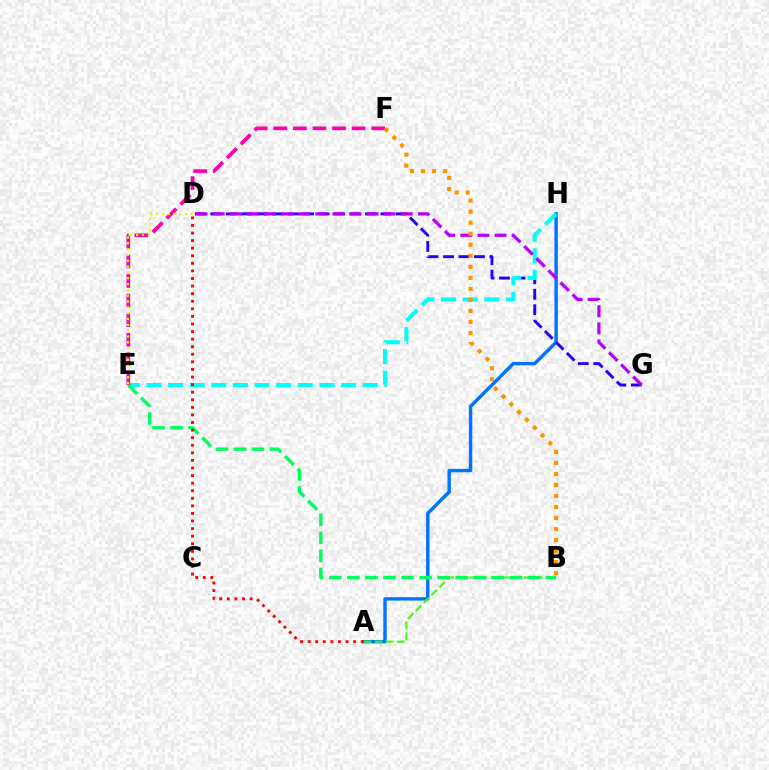{('A', 'H'): [{'color': '#0074ff', 'line_style': 'solid', 'thickness': 2.46}], ('D', 'G'): [{'color': '#2500ff', 'line_style': 'dashed', 'thickness': 2.1}, {'color': '#b900ff', 'line_style': 'dashed', 'thickness': 2.32}], ('A', 'B'): [{'color': '#3dff00', 'line_style': 'dashed', 'thickness': 1.5}], ('E', 'H'): [{'color': '#00fff6', 'line_style': 'dashed', 'thickness': 2.94}], ('B', 'E'): [{'color': '#00ff5c', 'line_style': 'dashed', 'thickness': 2.45}], ('E', 'F'): [{'color': '#ff00ac', 'line_style': 'dashed', 'thickness': 2.66}], ('B', 'F'): [{'color': '#ff9400', 'line_style': 'dotted', 'thickness': 3.0}], ('D', 'E'): [{'color': '#d1ff00', 'line_style': 'dotted', 'thickness': 1.58}], ('A', 'D'): [{'color': '#ff0000', 'line_style': 'dotted', 'thickness': 2.06}]}